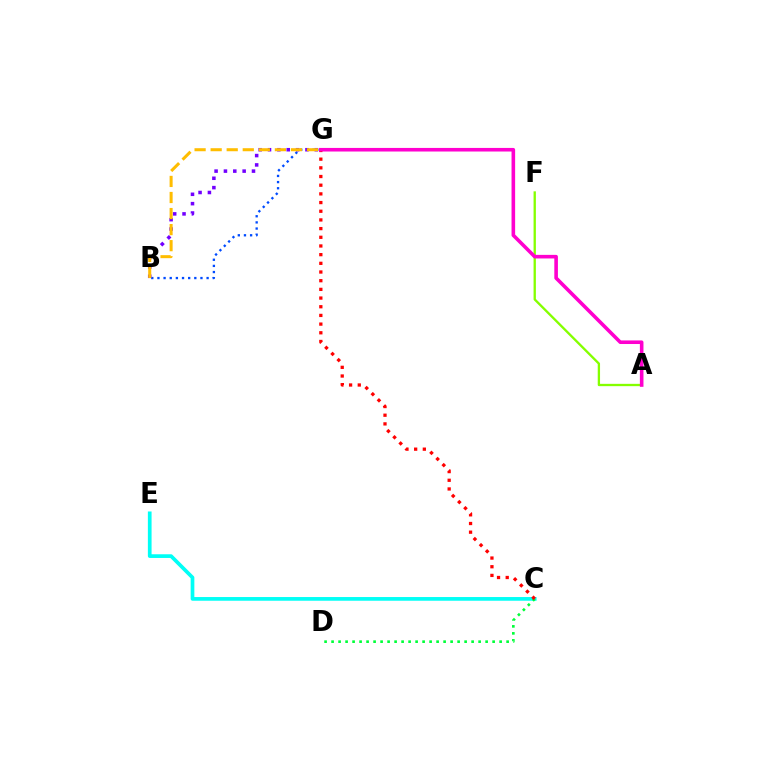{('A', 'F'): [{'color': '#84ff00', 'line_style': 'solid', 'thickness': 1.67}], ('C', 'E'): [{'color': '#00fff6', 'line_style': 'solid', 'thickness': 2.67}], ('B', 'G'): [{'color': '#004bff', 'line_style': 'dotted', 'thickness': 1.67}, {'color': '#7200ff', 'line_style': 'dotted', 'thickness': 2.54}, {'color': '#ffbd00', 'line_style': 'dashed', 'thickness': 2.18}], ('C', 'D'): [{'color': '#00ff39', 'line_style': 'dotted', 'thickness': 1.9}], ('C', 'G'): [{'color': '#ff0000', 'line_style': 'dotted', 'thickness': 2.36}], ('A', 'G'): [{'color': '#ff00cf', 'line_style': 'solid', 'thickness': 2.59}]}